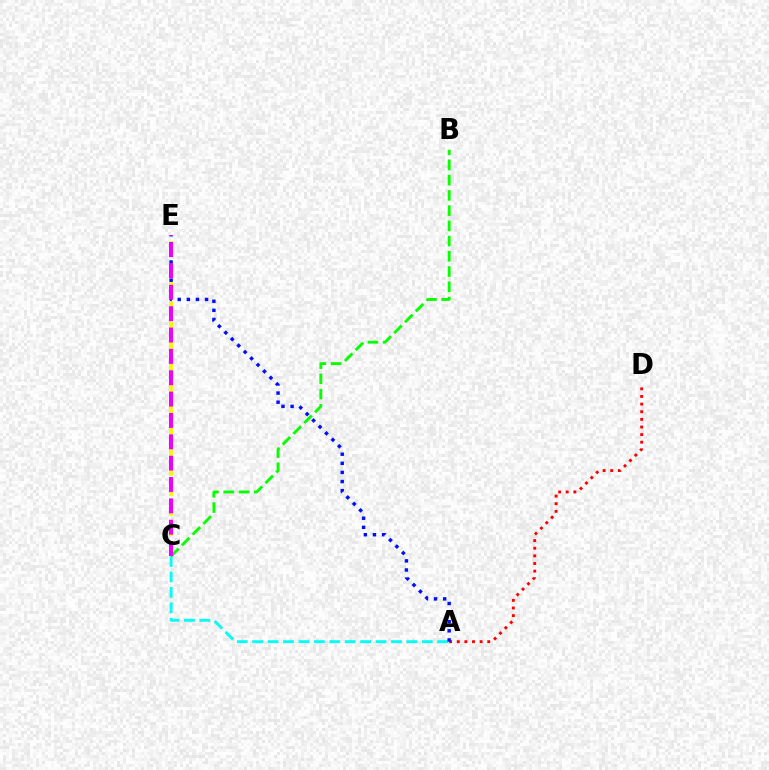{('A', 'D'): [{'color': '#ff0000', 'line_style': 'dotted', 'thickness': 2.07}], ('C', 'E'): [{'color': '#fcf500', 'line_style': 'dashed', 'thickness': 2.72}, {'color': '#ee00ff', 'line_style': 'dashed', 'thickness': 2.9}], ('A', 'C'): [{'color': '#00fff6', 'line_style': 'dashed', 'thickness': 2.09}], ('B', 'C'): [{'color': '#08ff00', 'line_style': 'dashed', 'thickness': 2.07}], ('A', 'E'): [{'color': '#0010ff', 'line_style': 'dotted', 'thickness': 2.48}]}